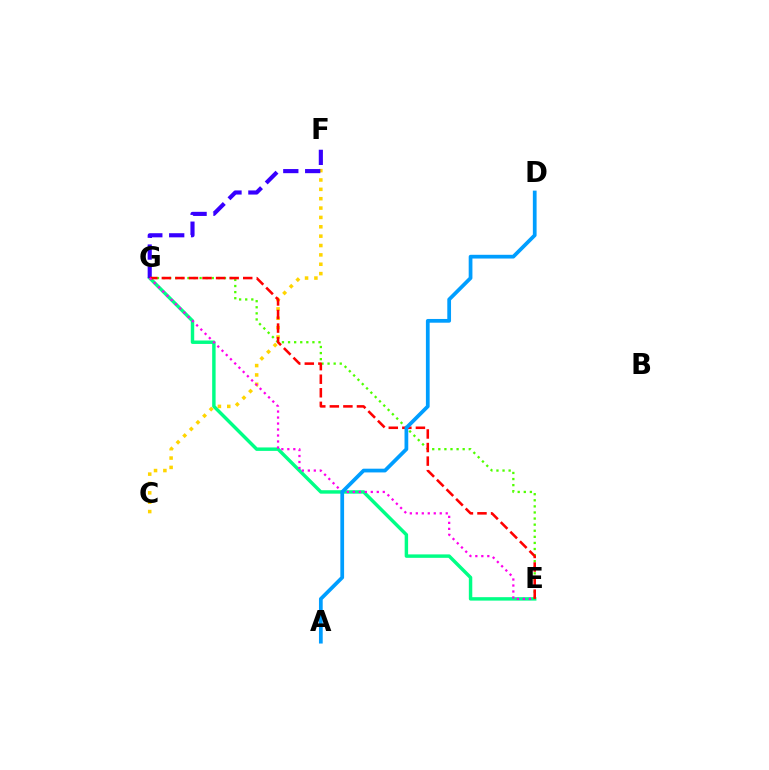{('E', 'G'): [{'color': '#00ff86', 'line_style': 'solid', 'thickness': 2.48}, {'color': '#4fff00', 'line_style': 'dotted', 'thickness': 1.65}, {'color': '#ff0000', 'line_style': 'dashed', 'thickness': 1.84}, {'color': '#ff00ed', 'line_style': 'dotted', 'thickness': 1.63}], ('C', 'F'): [{'color': '#ffd500', 'line_style': 'dotted', 'thickness': 2.54}], ('F', 'G'): [{'color': '#3700ff', 'line_style': 'dashed', 'thickness': 2.97}], ('A', 'D'): [{'color': '#009eff', 'line_style': 'solid', 'thickness': 2.69}]}